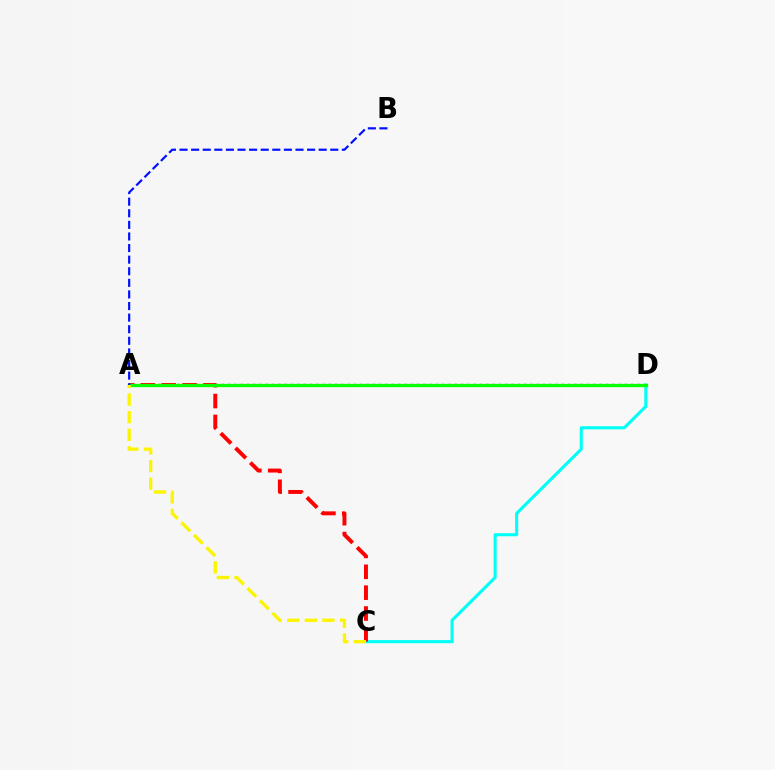{('A', 'D'): [{'color': '#ee00ff', 'line_style': 'dotted', 'thickness': 1.71}, {'color': '#08ff00', 'line_style': 'solid', 'thickness': 2.39}], ('C', 'D'): [{'color': '#00fff6', 'line_style': 'solid', 'thickness': 2.22}], ('A', 'C'): [{'color': '#ff0000', 'line_style': 'dashed', 'thickness': 2.83}, {'color': '#fcf500', 'line_style': 'dashed', 'thickness': 2.39}], ('A', 'B'): [{'color': '#0010ff', 'line_style': 'dashed', 'thickness': 1.58}]}